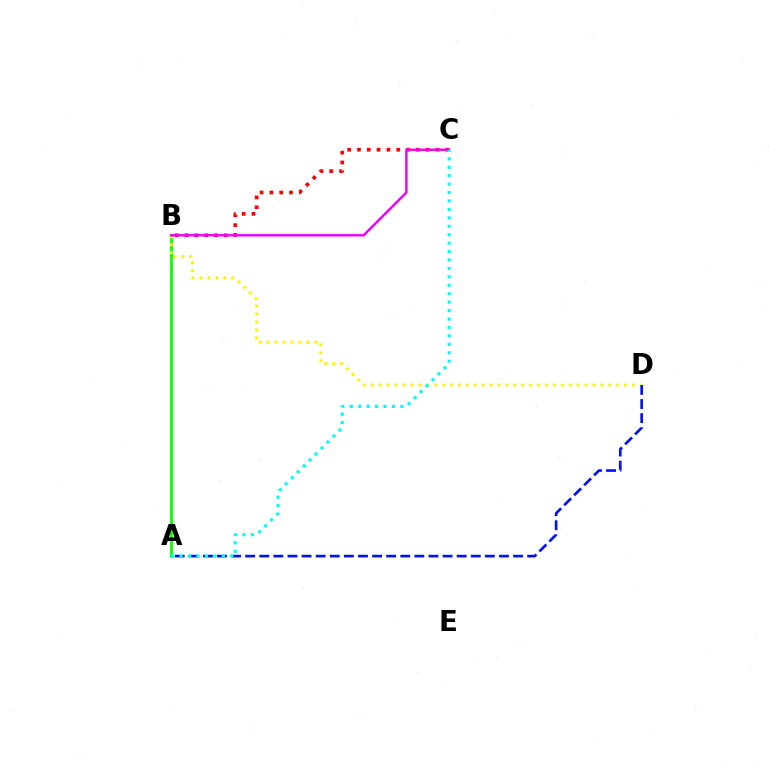{('A', 'B'): [{'color': '#08ff00', 'line_style': 'solid', 'thickness': 1.99}], ('B', 'D'): [{'color': '#fcf500', 'line_style': 'dotted', 'thickness': 2.15}], ('B', 'C'): [{'color': '#ff0000', 'line_style': 'dotted', 'thickness': 2.67}, {'color': '#ee00ff', 'line_style': 'solid', 'thickness': 1.73}], ('A', 'D'): [{'color': '#0010ff', 'line_style': 'dashed', 'thickness': 1.92}], ('A', 'C'): [{'color': '#00fff6', 'line_style': 'dotted', 'thickness': 2.29}]}